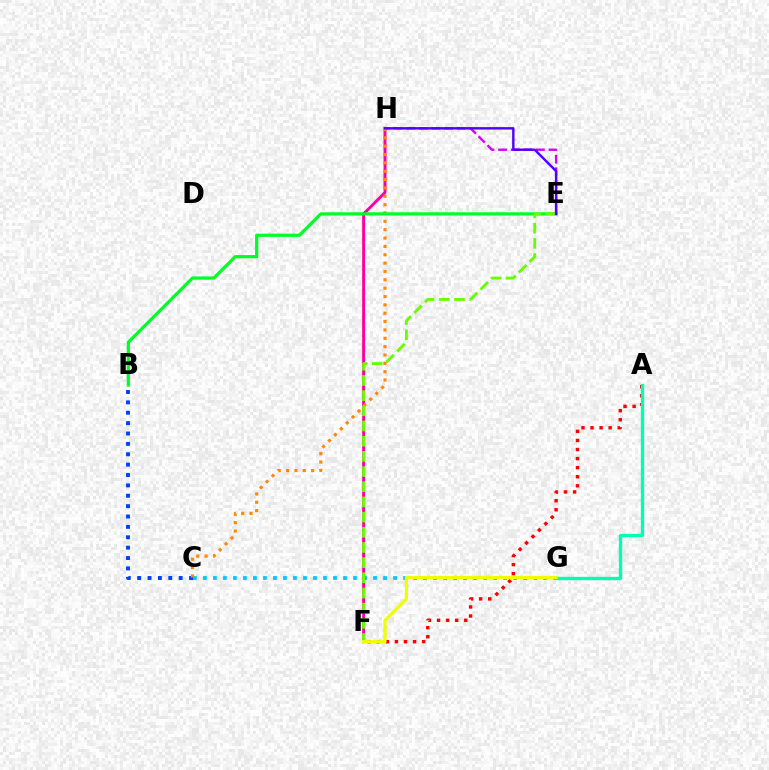{('E', 'H'): [{'color': '#d600ff', 'line_style': 'dashed', 'thickness': 1.71}, {'color': '#4f00ff', 'line_style': 'solid', 'thickness': 1.74}], ('B', 'C'): [{'color': '#003fff', 'line_style': 'dotted', 'thickness': 2.82}], ('C', 'G'): [{'color': '#00c7ff', 'line_style': 'dotted', 'thickness': 2.72}], ('A', 'F'): [{'color': '#ff0000', 'line_style': 'dotted', 'thickness': 2.46}], ('F', 'H'): [{'color': '#ff00a0', 'line_style': 'solid', 'thickness': 2.11}], ('C', 'H'): [{'color': '#ff8800', 'line_style': 'dotted', 'thickness': 2.27}], ('A', 'G'): [{'color': '#00ffaf', 'line_style': 'solid', 'thickness': 2.4}], ('B', 'E'): [{'color': '#00ff27', 'line_style': 'solid', 'thickness': 2.33}], ('E', 'F'): [{'color': '#66ff00', 'line_style': 'dashed', 'thickness': 2.06}], ('F', 'G'): [{'color': '#eeff00', 'line_style': 'solid', 'thickness': 2.28}]}